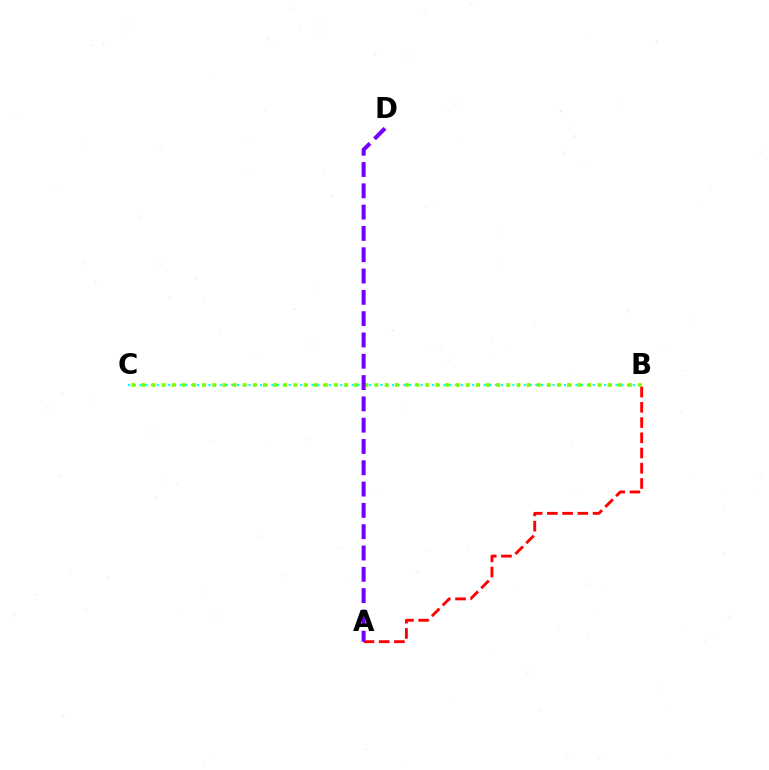{('B', 'C'): [{'color': '#00fff6', 'line_style': 'dotted', 'thickness': 1.56}, {'color': '#84ff00', 'line_style': 'dotted', 'thickness': 2.75}], ('A', 'B'): [{'color': '#ff0000', 'line_style': 'dashed', 'thickness': 2.07}], ('A', 'D'): [{'color': '#7200ff', 'line_style': 'dashed', 'thickness': 2.89}]}